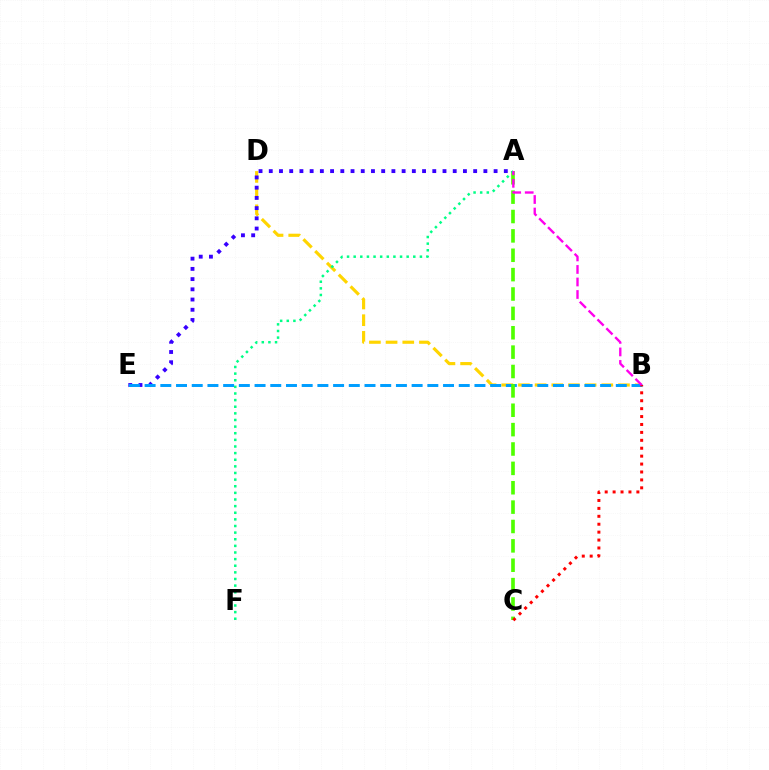{('B', 'D'): [{'color': '#ffd500', 'line_style': 'dashed', 'thickness': 2.27}], ('A', 'E'): [{'color': '#3700ff', 'line_style': 'dotted', 'thickness': 2.78}], ('B', 'E'): [{'color': '#009eff', 'line_style': 'dashed', 'thickness': 2.13}], ('A', 'C'): [{'color': '#4fff00', 'line_style': 'dashed', 'thickness': 2.63}], ('B', 'C'): [{'color': '#ff0000', 'line_style': 'dotted', 'thickness': 2.15}], ('A', 'F'): [{'color': '#00ff86', 'line_style': 'dotted', 'thickness': 1.8}], ('A', 'B'): [{'color': '#ff00ed', 'line_style': 'dashed', 'thickness': 1.7}]}